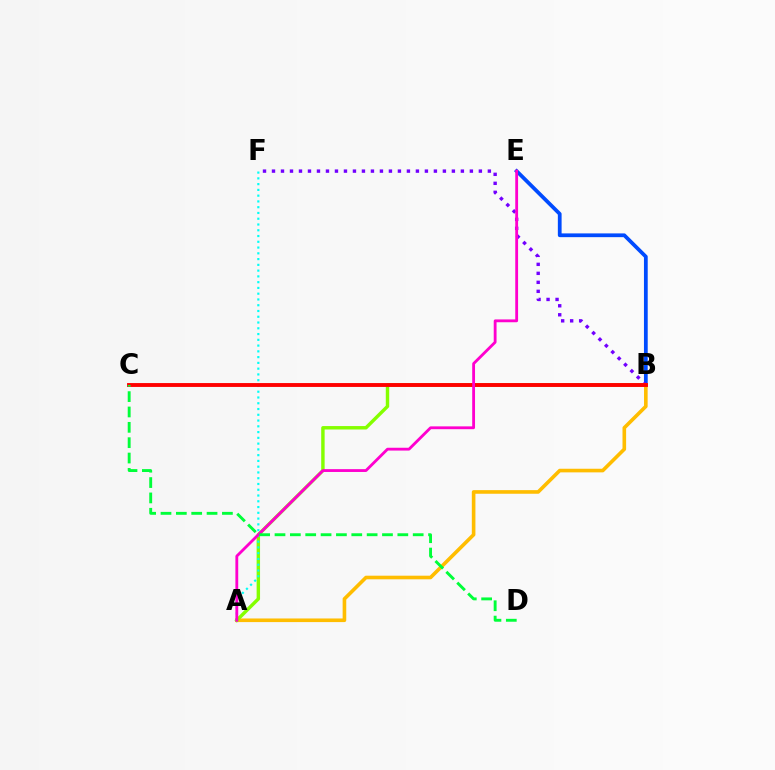{('B', 'E'): [{'color': '#004bff', 'line_style': 'solid', 'thickness': 2.71}], ('B', 'F'): [{'color': '#7200ff', 'line_style': 'dotted', 'thickness': 2.44}], ('A', 'B'): [{'color': '#ffbd00', 'line_style': 'solid', 'thickness': 2.6}, {'color': '#84ff00', 'line_style': 'solid', 'thickness': 2.47}], ('A', 'F'): [{'color': '#00fff6', 'line_style': 'dotted', 'thickness': 1.57}], ('B', 'C'): [{'color': '#ff0000', 'line_style': 'solid', 'thickness': 2.79}], ('A', 'E'): [{'color': '#ff00cf', 'line_style': 'solid', 'thickness': 2.03}], ('C', 'D'): [{'color': '#00ff39', 'line_style': 'dashed', 'thickness': 2.09}]}